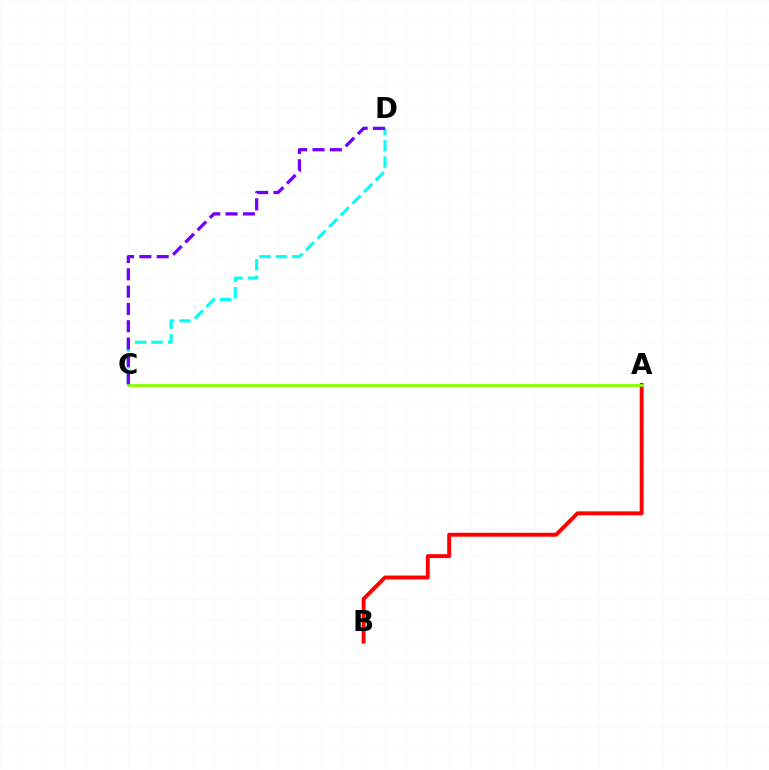{('C', 'D'): [{'color': '#00fff6', 'line_style': 'dashed', 'thickness': 2.23}, {'color': '#7200ff', 'line_style': 'dashed', 'thickness': 2.35}], ('A', 'B'): [{'color': '#ff0000', 'line_style': 'solid', 'thickness': 2.82}], ('A', 'C'): [{'color': '#84ff00', 'line_style': 'solid', 'thickness': 2.02}]}